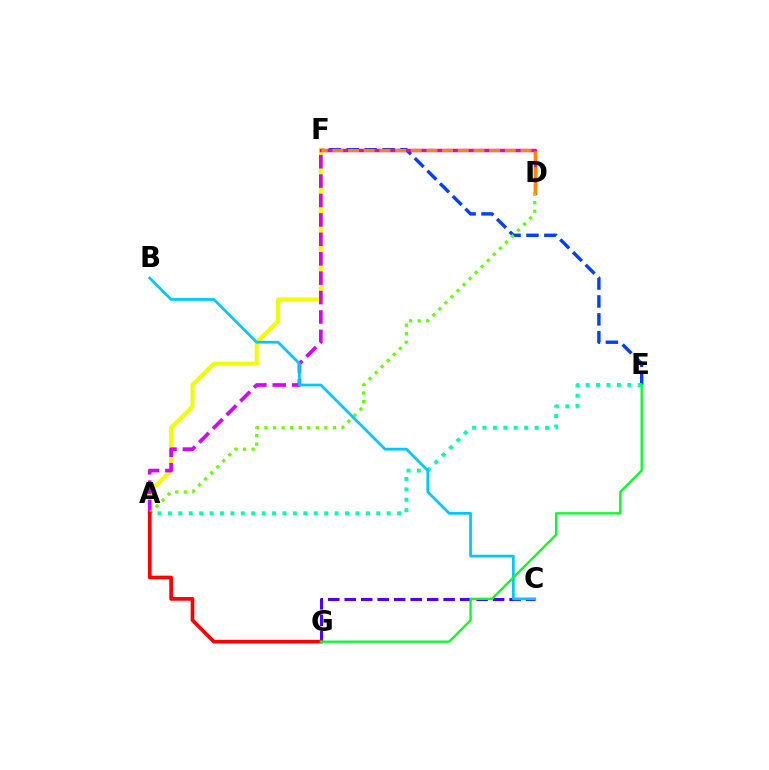{('C', 'G'): [{'color': '#4f00ff', 'line_style': 'dashed', 'thickness': 2.24}], ('E', 'F'): [{'color': '#003fff', 'line_style': 'dashed', 'thickness': 2.44}], ('A', 'F'): [{'color': '#eeff00', 'line_style': 'solid', 'thickness': 2.88}, {'color': '#d600ff', 'line_style': 'dashed', 'thickness': 2.64}], ('A', 'E'): [{'color': '#00ffaf', 'line_style': 'dotted', 'thickness': 2.83}], ('D', 'F'): [{'color': '#ff00a0', 'line_style': 'solid', 'thickness': 2.5}, {'color': '#ff8800', 'line_style': 'dashed', 'thickness': 2.13}], ('A', 'D'): [{'color': '#66ff00', 'line_style': 'dotted', 'thickness': 2.33}], ('A', 'G'): [{'color': '#ff0000', 'line_style': 'solid', 'thickness': 2.65}], ('B', 'C'): [{'color': '#00c7ff', 'line_style': 'solid', 'thickness': 1.97}], ('E', 'G'): [{'color': '#00ff27', 'line_style': 'solid', 'thickness': 1.66}]}